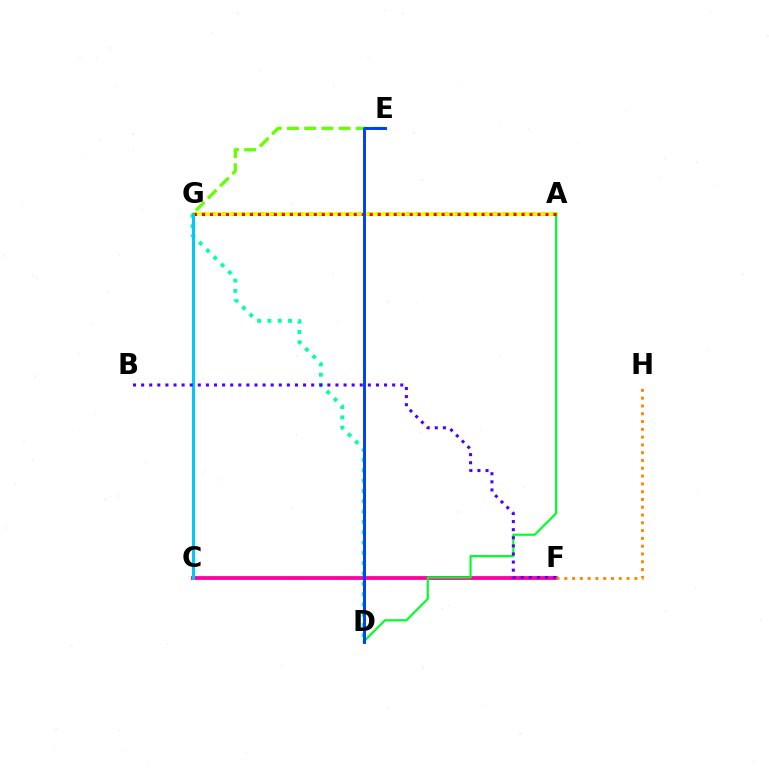{('A', 'G'): [{'color': '#d600ff', 'line_style': 'dotted', 'thickness': 2.63}, {'color': '#eeff00', 'line_style': 'solid', 'thickness': 2.6}, {'color': '#ff0000', 'line_style': 'dotted', 'thickness': 2.17}], ('D', 'G'): [{'color': '#00ffaf', 'line_style': 'dotted', 'thickness': 2.8}], ('C', 'F'): [{'color': '#ff00a0', 'line_style': 'solid', 'thickness': 2.74}], ('E', 'G'): [{'color': '#66ff00', 'line_style': 'dashed', 'thickness': 2.34}], ('A', 'D'): [{'color': '#00ff27', 'line_style': 'solid', 'thickness': 1.56}], ('C', 'G'): [{'color': '#00c7ff', 'line_style': 'solid', 'thickness': 2.15}], ('B', 'F'): [{'color': '#4f00ff', 'line_style': 'dotted', 'thickness': 2.2}], ('F', 'H'): [{'color': '#ff8800', 'line_style': 'dotted', 'thickness': 2.12}], ('D', 'E'): [{'color': '#003fff', 'line_style': 'solid', 'thickness': 2.13}]}